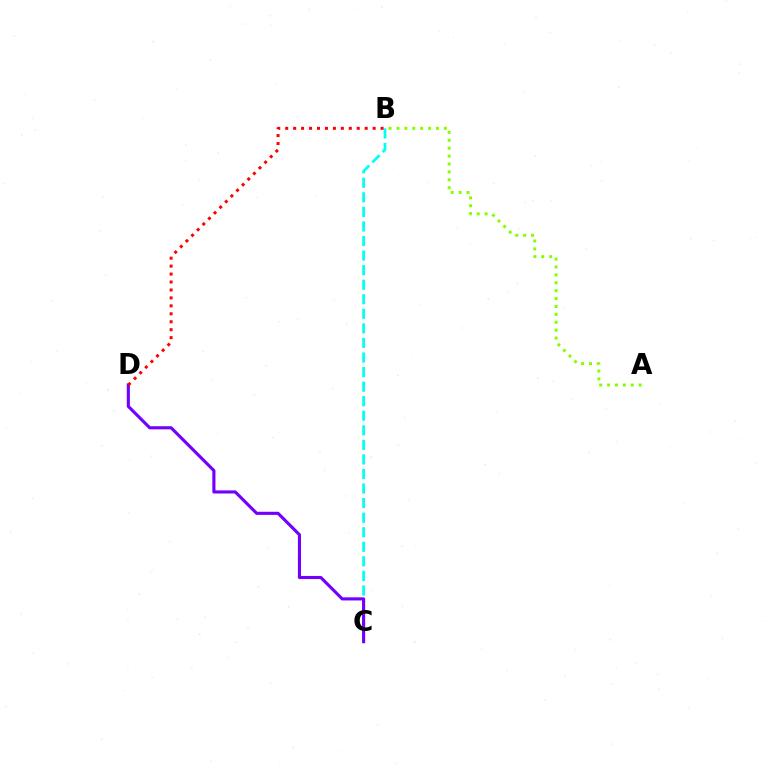{('A', 'B'): [{'color': '#84ff00', 'line_style': 'dotted', 'thickness': 2.15}], ('B', 'C'): [{'color': '#00fff6', 'line_style': 'dashed', 'thickness': 1.98}], ('C', 'D'): [{'color': '#7200ff', 'line_style': 'solid', 'thickness': 2.25}], ('B', 'D'): [{'color': '#ff0000', 'line_style': 'dotted', 'thickness': 2.16}]}